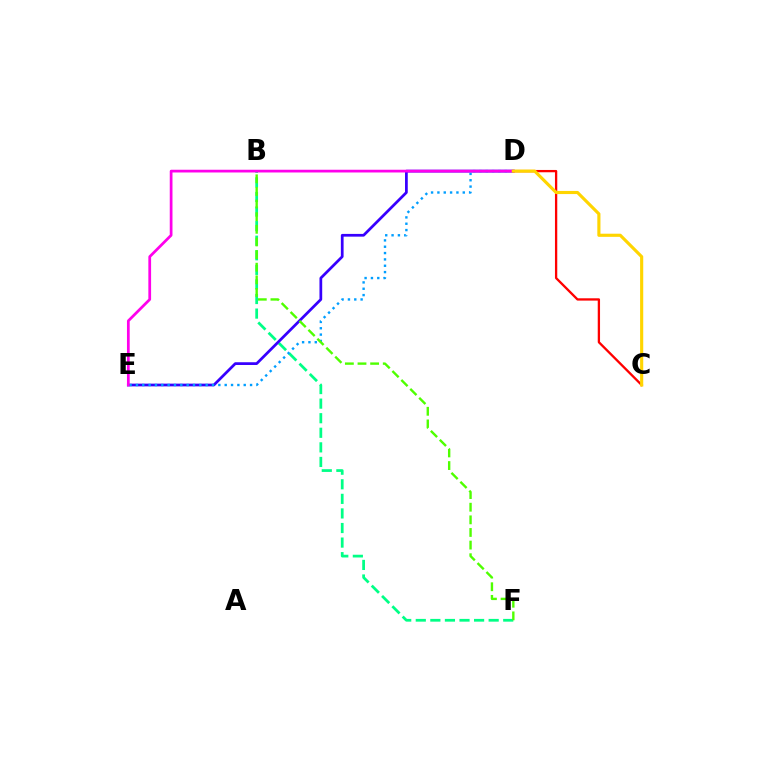{('B', 'F'): [{'color': '#00ff86', 'line_style': 'dashed', 'thickness': 1.98}, {'color': '#4fff00', 'line_style': 'dashed', 'thickness': 1.72}], ('D', 'E'): [{'color': '#3700ff', 'line_style': 'solid', 'thickness': 1.97}, {'color': '#009eff', 'line_style': 'dotted', 'thickness': 1.72}, {'color': '#ff00ed', 'line_style': 'solid', 'thickness': 1.97}], ('C', 'D'): [{'color': '#ff0000', 'line_style': 'solid', 'thickness': 1.66}, {'color': '#ffd500', 'line_style': 'solid', 'thickness': 2.26}]}